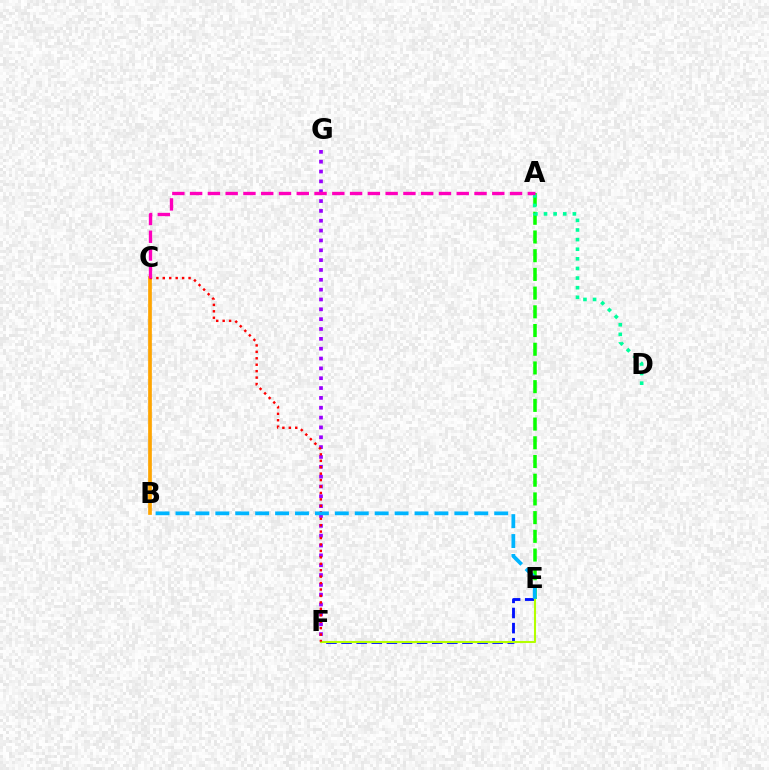{('A', 'E'): [{'color': '#08ff00', 'line_style': 'dashed', 'thickness': 2.54}], ('A', 'D'): [{'color': '#00ff9d', 'line_style': 'dotted', 'thickness': 2.61}], ('E', 'F'): [{'color': '#0010ff', 'line_style': 'dashed', 'thickness': 2.05}, {'color': '#b3ff00', 'line_style': 'solid', 'thickness': 1.5}], ('B', 'C'): [{'color': '#ffa500', 'line_style': 'solid', 'thickness': 2.65}], ('F', 'G'): [{'color': '#9b00ff', 'line_style': 'dotted', 'thickness': 2.67}], ('C', 'F'): [{'color': '#ff0000', 'line_style': 'dotted', 'thickness': 1.75}], ('B', 'E'): [{'color': '#00b5ff', 'line_style': 'dashed', 'thickness': 2.71}], ('A', 'C'): [{'color': '#ff00bd', 'line_style': 'dashed', 'thickness': 2.41}]}